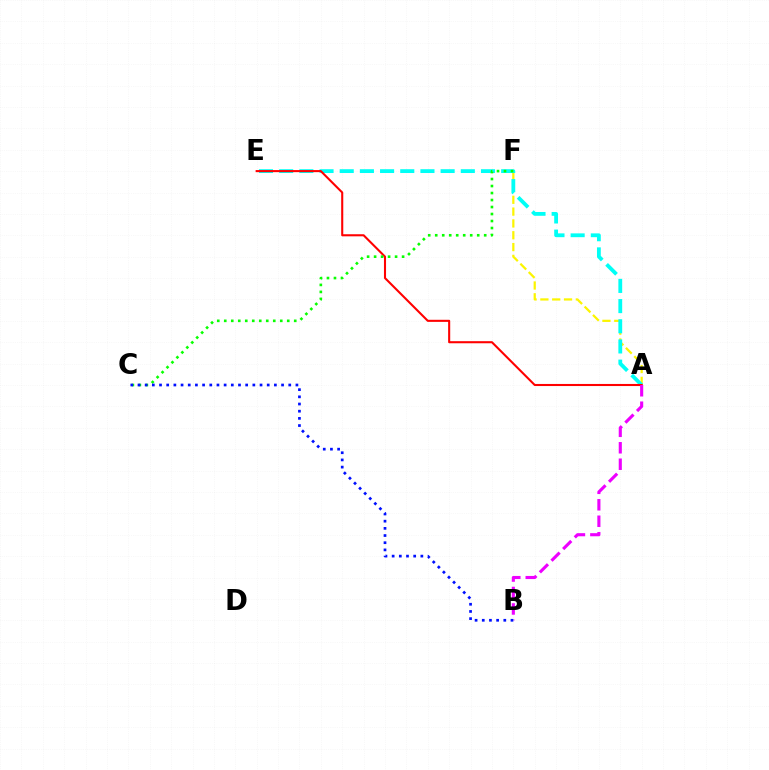{('A', 'F'): [{'color': '#fcf500', 'line_style': 'dashed', 'thickness': 1.61}], ('A', 'E'): [{'color': '#00fff6', 'line_style': 'dashed', 'thickness': 2.74}, {'color': '#ff0000', 'line_style': 'solid', 'thickness': 1.5}], ('C', 'F'): [{'color': '#08ff00', 'line_style': 'dotted', 'thickness': 1.9}], ('A', 'B'): [{'color': '#ee00ff', 'line_style': 'dashed', 'thickness': 2.24}], ('B', 'C'): [{'color': '#0010ff', 'line_style': 'dotted', 'thickness': 1.95}]}